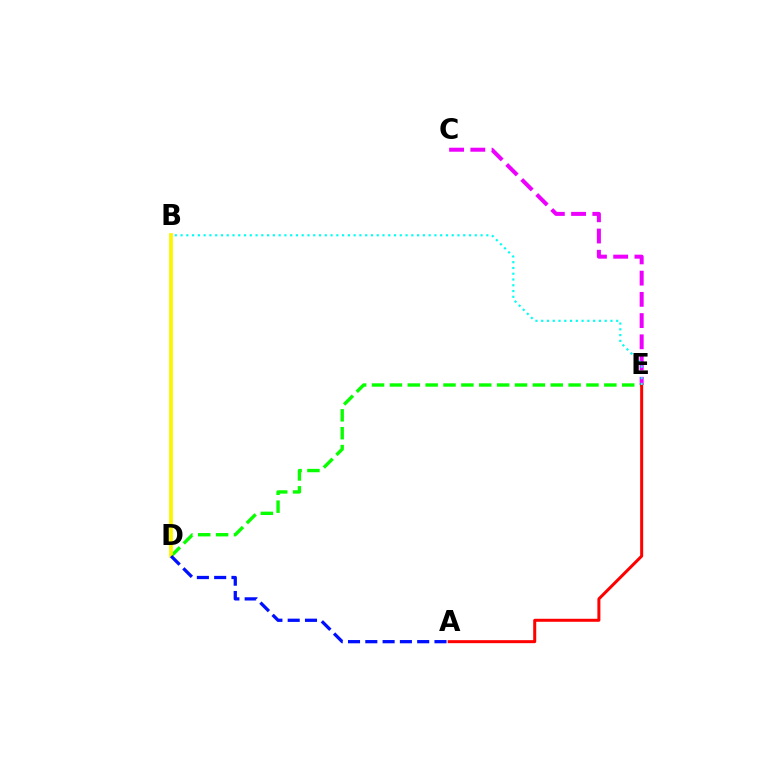{('D', 'E'): [{'color': '#08ff00', 'line_style': 'dashed', 'thickness': 2.43}], ('C', 'E'): [{'color': '#ee00ff', 'line_style': 'dashed', 'thickness': 2.88}], ('B', 'D'): [{'color': '#fcf500', 'line_style': 'solid', 'thickness': 2.7}], ('A', 'E'): [{'color': '#ff0000', 'line_style': 'solid', 'thickness': 2.16}], ('A', 'D'): [{'color': '#0010ff', 'line_style': 'dashed', 'thickness': 2.35}], ('B', 'E'): [{'color': '#00fff6', 'line_style': 'dotted', 'thickness': 1.57}]}